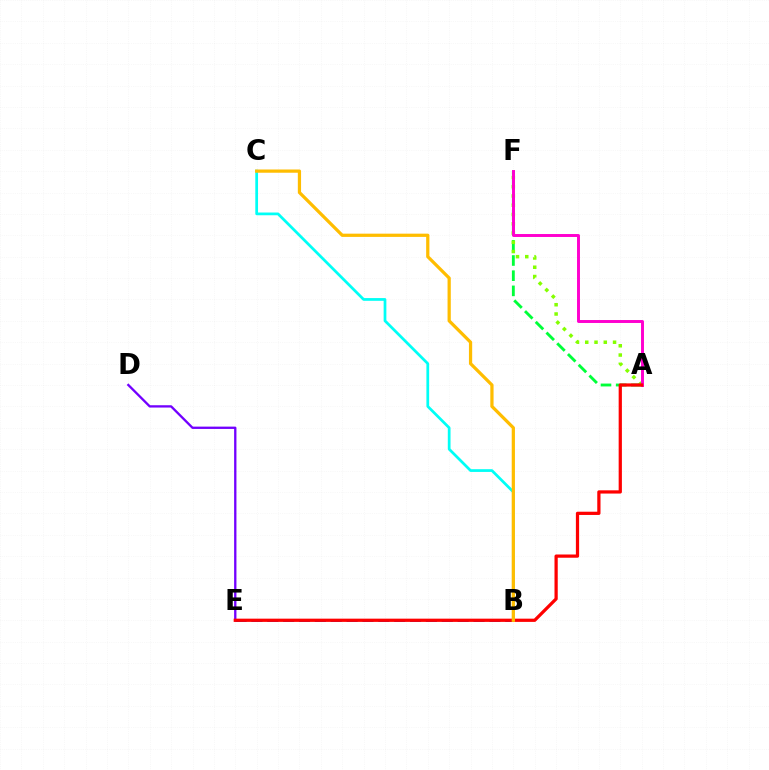{('B', 'C'): [{'color': '#00fff6', 'line_style': 'solid', 'thickness': 1.97}, {'color': '#ffbd00', 'line_style': 'solid', 'thickness': 2.33}], ('A', 'F'): [{'color': '#00ff39', 'line_style': 'dashed', 'thickness': 2.06}, {'color': '#84ff00', 'line_style': 'dotted', 'thickness': 2.52}, {'color': '#ff00cf', 'line_style': 'solid', 'thickness': 2.12}], ('B', 'E'): [{'color': '#004bff', 'line_style': 'dashed', 'thickness': 2.16}], ('D', 'E'): [{'color': '#7200ff', 'line_style': 'solid', 'thickness': 1.67}], ('A', 'E'): [{'color': '#ff0000', 'line_style': 'solid', 'thickness': 2.33}]}